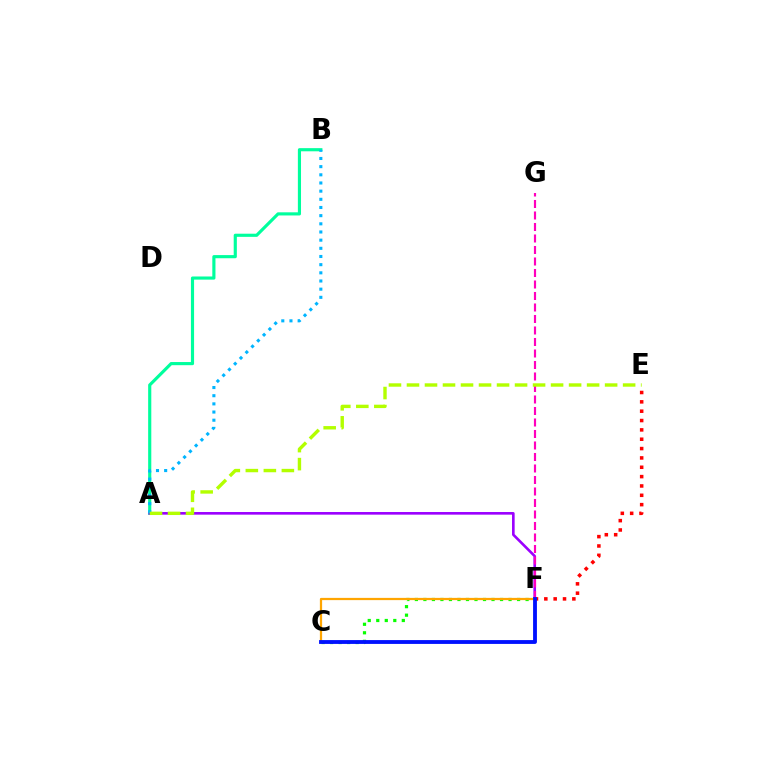{('A', 'B'): [{'color': '#00ff9d', 'line_style': 'solid', 'thickness': 2.27}, {'color': '#00b5ff', 'line_style': 'dotted', 'thickness': 2.22}], ('C', 'F'): [{'color': '#08ff00', 'line_style': 'dotted', 'thickness': 2.31}, {'color': '#ffa500', 'line_style': 'solid', 'thickness': 1.62}, {'color': '#0010ff', 'line_style': 'solid', 'thickness': 2.76}], ('A', 'F'): [{'color': '#9b00ff', 'line_style': 'solid', 'thickness': 1.89}], ('E', 'F'): [{'color': '#ff0000', 'line_style': 'dotted', 'thickness': 2.54}], ('F', 'G'): [{'color': '#ff00bd', 'line_style': 'dashed', 'thickness': 1.56}], ('A', 'E'): [{'color': '#b3ff00', 'line_style': 'dashed', 'thickness': 2.45}]}